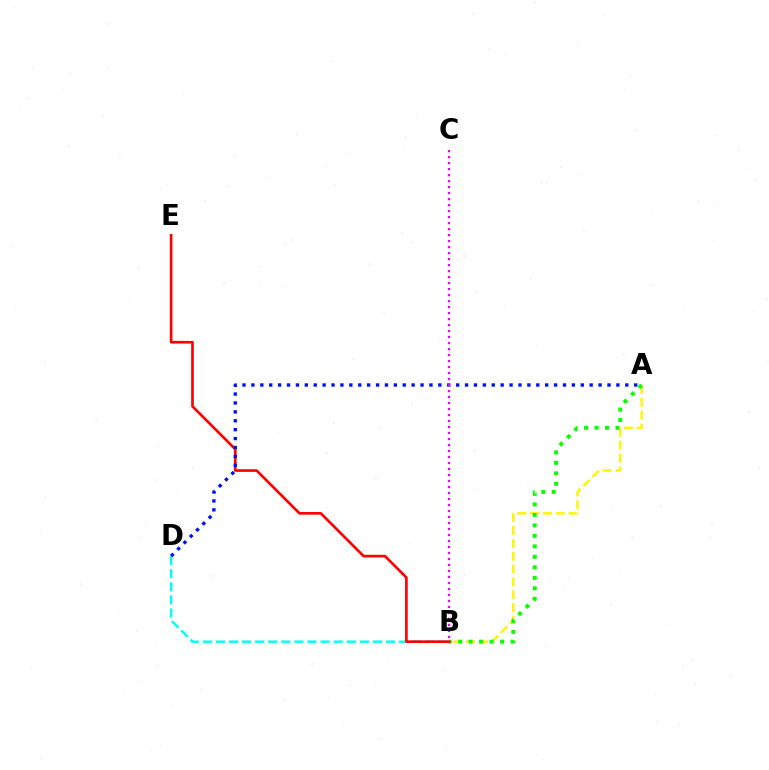{('A', 'B'): [{'color': '#fcf500', 'line_style': 'dashed', 'thickness': 1.75}, {'color': '#08ff00', 'line_style': 'dotted', 'thickness': 2.85}], ('B', 'D'): [{'color': '#00fff6', 'line_style': 'dashed', 'thickness': 1.78}], ('B', 'E'): [{'color': '#ff0000', 'line_style': 'solid', 'thickness': 1.91}], ('A', 'D'): [{'color': '#0010ff', 'line_style': 'dotted', 'thickness': 2.42}], ('B', 'C'): [{'color': '#ee00ff', 'line_style': 'dotted', 'thickness': 1.63}]}